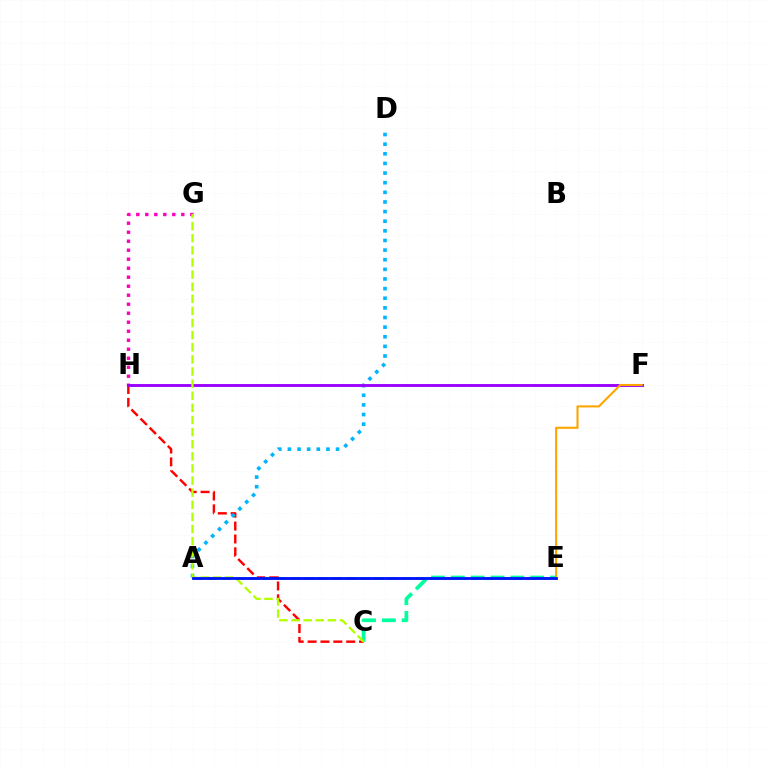{('C', 'H'): [{'color': '#ff0000', 'line_style': 'dashed', 'thickness': 1.75}], ('G', 'H'): [{'color': '#ff00bd', 'line_style': 'dotted', 'thickness': 2.45}], ('A', 'D'): [{'color': '#00b5ff', 'line_style': 'dotted', 'thickness': 2.62}], ('F', 'H'): [{'color': '#9b00ff', 'line_style': 'solid', 'thickness': 2.08}], ('A', 'E'): [{'color': '#08ff00', 'line_style': 'dashed', 'thickness': 1.89}, {'color': '#0010ff', 'line_style': 'solid', 'thickness': 2.02}], ('E', 'F'): [{'color': '#ffa500', 'line_style': 'solid', 'thickness': 1.51}], ('C', 'E'): [{'color': '#00ff9d', 'line_style': 'dashed', 'thickness': 2.7}], ('C', 'G'): [{'color': '#b3ff00', 'line_style': 'dashed', 'thickness': 1.65}]}